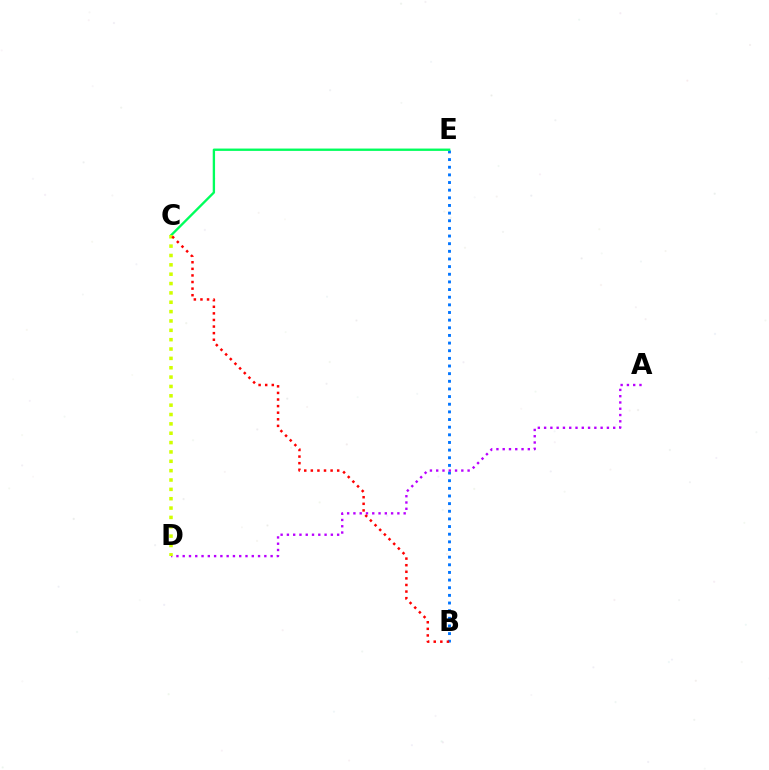{('B', 'E'): [{'color': '#0074ff', 'line_style': 'dotted', 'thickness': 2.08}], ('A', 'D'): [{'color': '#b900ff', 'line_style': 'dotted', 'thickness': 1.71}], ('C', 'E'): [{'color': '#00ff5c', 'line_style': 'solid', 'thickness': 1.69}], ('C', 'D'): [{'color': '#d1ff00', 'line_style': 'dotted', 'thickness': 2.54}], ('B', 'C'): [{'color': '#ff0000', 'line_style': 'dotted', 'thickness': 1.79}]}